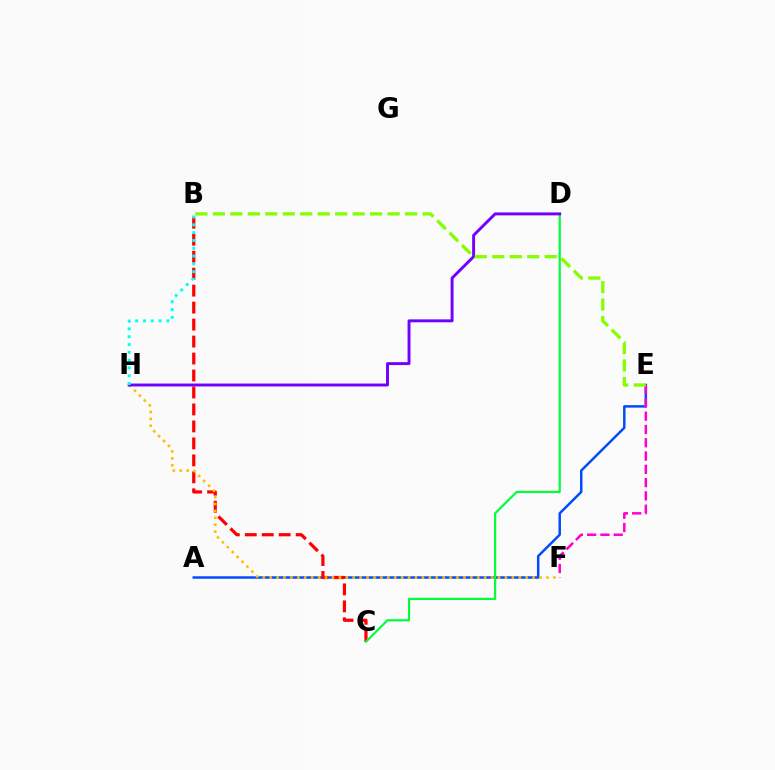{('A', 'E'): [{'color': '#004bff', 'line_style': 'solid', 'thickness': 1.78}], ('B', 'C'): [{'color': '#ff0000', 'line_style': 'dashed', 'thickness': 2.31}], ('F', 'H'): [{'color': '#ffbd00', 'line_style': 'dotted', 'thickness': 1.88}], ('E', 'F'): [{'color': '#ff00cf', 'line_style': 'dashed', 'thickness': 1.8}], ('C', 'D'): [{'color': '#00ff39', 'line_style': 'solid', 'thickness': 1.58}], ('D', 'H'): [{'color': '#7200ff', 'line_style': 'solid', 'thickness': 2.1}], ('B', 'E'): [{'color': '#84ff00', 'line_style': 'dashed', 'thickness': 2.37}], ('B', 'H'): [{'color': '#00fff6', 'line_style': 'dotted', 'thickness': 2.12}]}